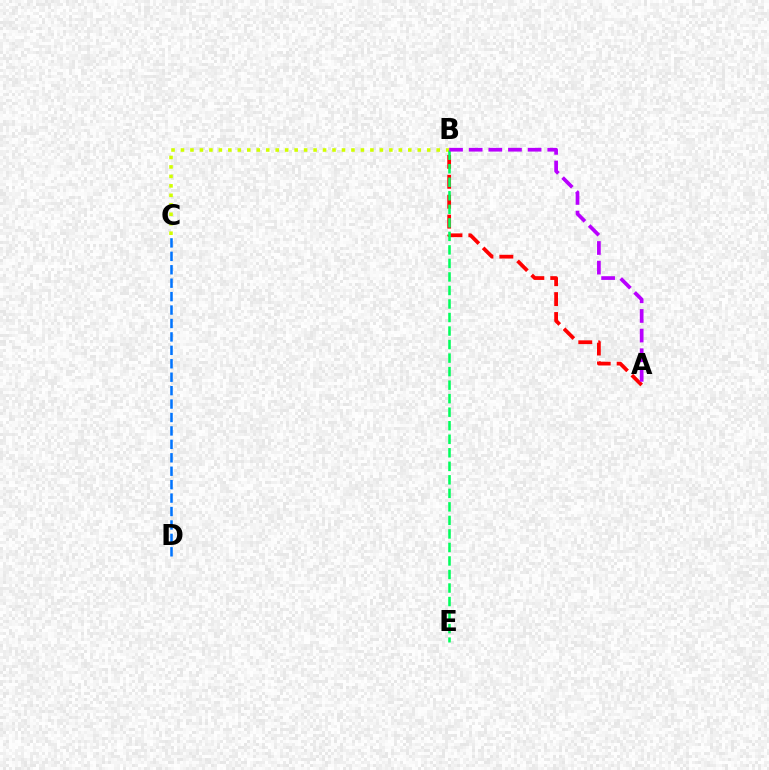{('B', 'C'): [{'color': '#d1ff00', 'line_style': 'dotted', 'thickness': 2.57}], ('A', 'B'): [{'color': '#ff0000', 'line_style': 'dashed', 'thickness': 2.71}, {'color': '#b900ff', 'line_style': 'dashed', 'thickness': 2.67}], ('C', 'D'): [{'color': '#0074ff', 'line_style': 'dashed', 'thickness': 1.82}], ('B', 'E'): [{'color': '#00ff5c', 'line_style': 'dashed', 'thickness': 1.84}]}